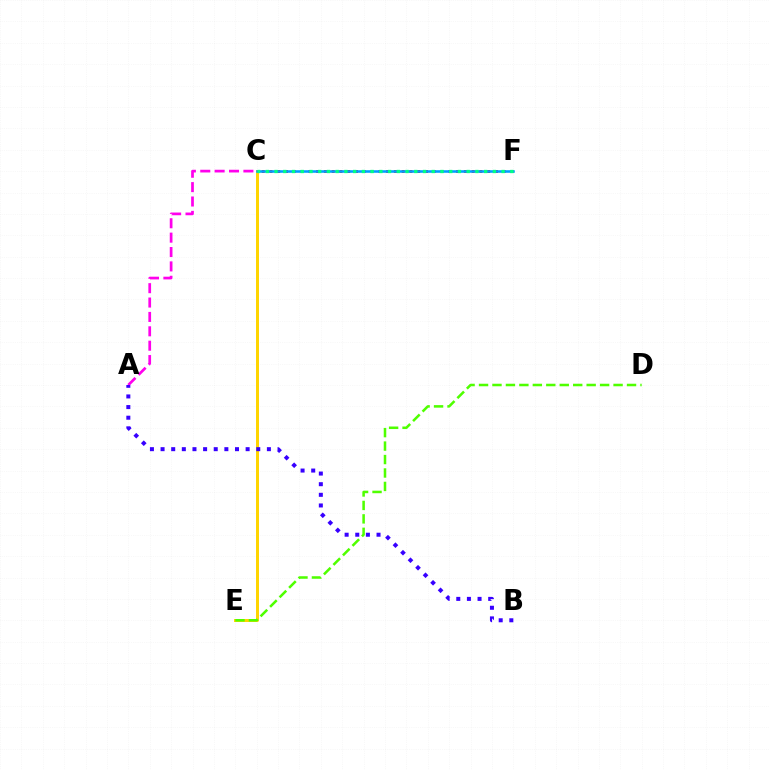{('A', 'C'): [{'color': '#ff00ed', 'line_style': 'dashed', 'thickness': 1.95}], ('C', 'E'): [{'color': '#ffd500', 'line_style': 'solid', 'thickness': 2.15}], ('C', 'F'): [{'color': '#ff0000', 'line_style': 'dotted', 'thickness': 2.11}, {'color': '#009eff', 'line_style': 'solid', 'thickness': 1.84}, {'color': '#00ff86', 'line_style': 'dotted', 'thickness': 2.37}], ('D', 'E'): [{'color': '#4fff00', 'line_style': 'dashed', 'thickness': 1.83}], ('A', 'B'): [{'color': '#3700ff', 'line_style': 'dotted', 'thickness': 2.89}]}